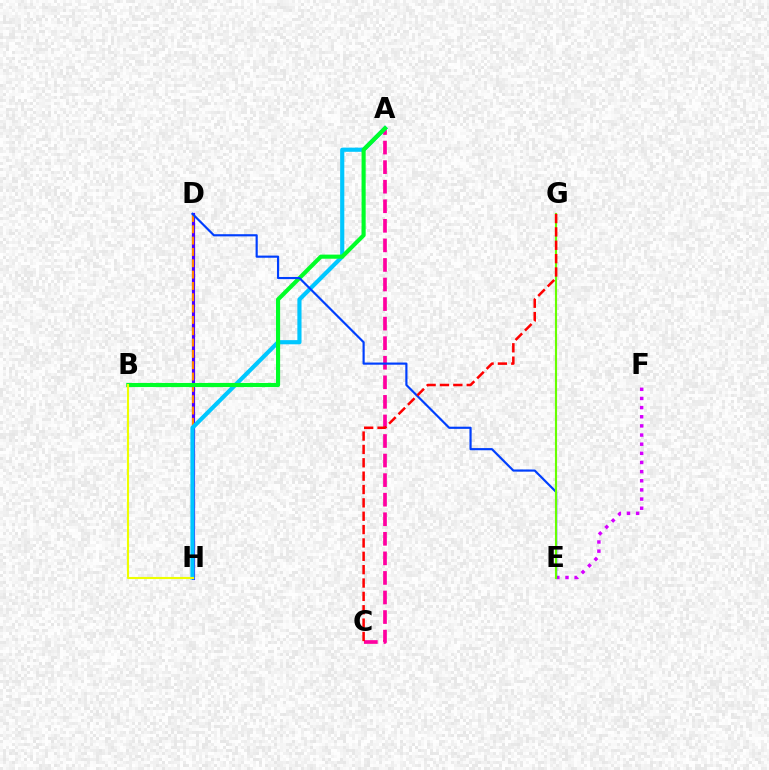{('A', 'C'): [{'color': '#ff00a0', 'line_style': 'dashed', 'thickness': 2.66}], ('D', 'H'): [{'color': '#00ffaf', 'line_style': 'dashed', 'thickness': 1.94}, {'color': '#4f00ff', 'line_style': 'solid', 'thickness': 2.29}, {'color': '#ff8800', 'line_style': 'dashed', 'thickness': 1.54}], ('E', 'F'): [{'color': '#d600ff', 'line_style': 'dotted', 'thickness': 2.49}], ('A', 'H'): [{'color': '#00c7ff', 'line_style': 'solid', 'thickness': 2.99}], ('A', 'B'): [{'color': '#00ff27', 'line_style': 'solid', 'thickness': 2.96}], ('D', 'E'): [{'color': '#003fff', 'line_style': 'solid', 'thickness': 1.56}], ('E', 'G'): [{'color': '#66ff00', 'line_style': 'solid', 'thickness': 1.54}], ('B', 'H'): [{'color': '#eeff00', 'line_style': 'solid', 'thickness': 1.53}], ('C', 'G'): [{'color': '#ff0000', 'line_style': 'dashed', 'thickness': 1.81}]}